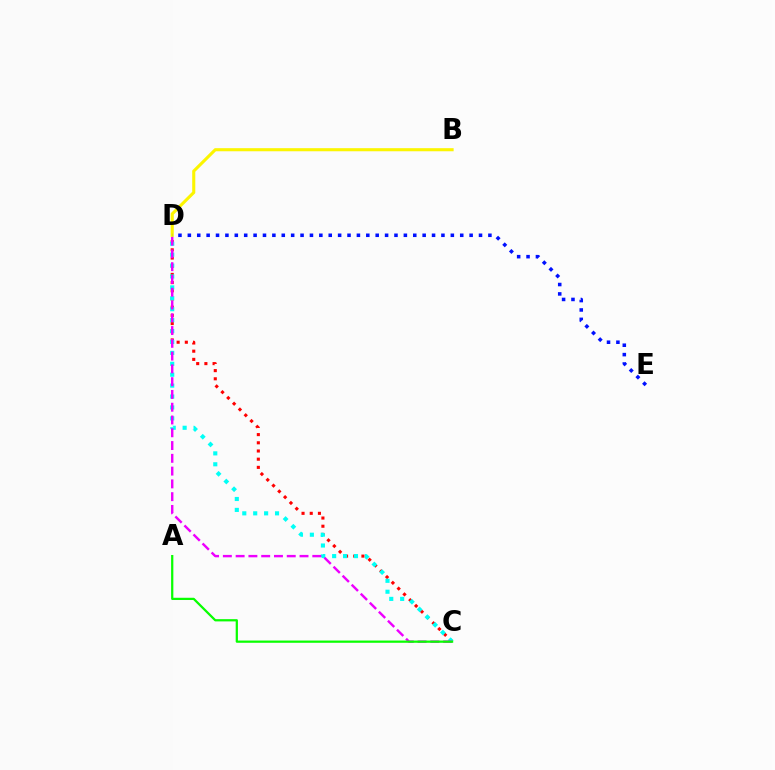{('C', 'D'): [{'color': '#ff0000', 'line_style': 'dotted', 'thickness': 2.23}, {'color': '#00fff6', 'line_style': 'dotted', 'thickness': 2.97}, {'color': '#ee00ff', 'line_style': 'dashed', 'thickness': 1.74}], ('A', 'C'): [{'color': '#08ff00', 'line_style': 'solid', 'thickness': 1.61}], ('B', 'D'): [{'color': '#fcf500', 'line_style': 'solid', 'thickness': 2.23}], ('D', 'E'): [{'color': '#0010ff', 'line_style': 'dotted', 'thickness': 2.55}]}